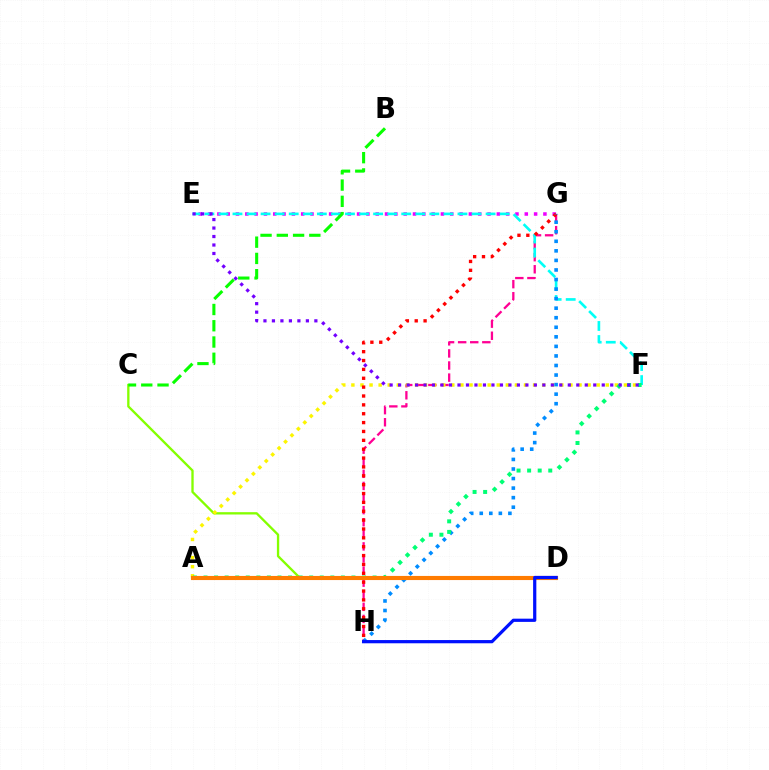{('C', 'D'): [{'color': '#84ff00', 'line_style': 'solid', 'thickness': 1.68}], ('G', 'H'): [{'color': '#ff0094', 'line_style': 'dashed', 'thickness': 1.64}, {'color': '#ff0000', 'line_style': 'dotted', 'thickness': 2.41}, {'color': '#008cff', 'line_style': 'dotted', 'thickness': 2.6}], ('E', 'G'): [{'color': '#ee00ff', 'line_style': 'dotted', 'thickness': 2.53}], ('A', 'F'): [{'color': '#fcf500', 'line_style': 'dotted', 'thickness': 2.47}, {'color': '#00ff74', 'line_style': 'dotted', 'thickness': 2.87}], ('E', 'F'): [{'color': '#00fff6', 'line_style': 'dashed', 'thickness': 1.91}, {'color': '#7200ff', 'line_style': 'dotted', 'thickness': 2.31}], ('B', 'C'): [{'color': '#08ff00', 'line_style': 'dashed', 'thickness': 2.21}], ('A', 'D'): [{'color': '#ff7c00', 'line_style': 'solid', 'thickness': 2.96}], ('D', 'H'): [{'color': '#0010ff', 'line_style': 'solid', 'thickness': 2.32}]}